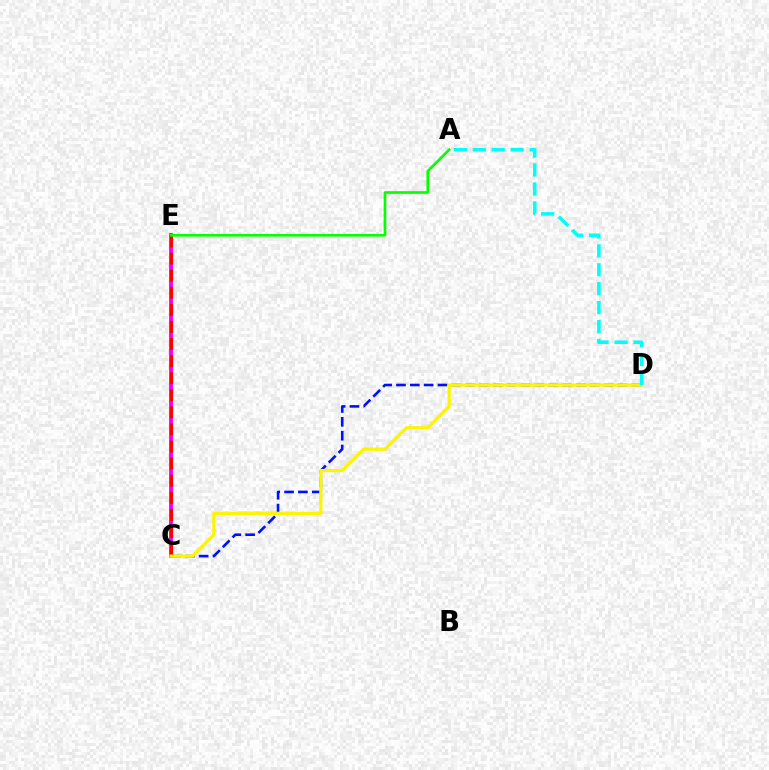{('C', 'D'): [{'color': '#0010ff', 'line_style': 'dashed', 'thickness': 1.88}, {'color': '#fcf500', 'line_style': 'solid', 'thickness': 2.33}], ('C', 'E'): [{'color': '#ee00ff', 'line_style': 'solid', 'thickness': 2.75}, {'color': '#ff0000', 'line_style': 'dashed', 'thickness': 2.32}], ('A', 'E'): [{'color': '#08ff00', 'line_style': 'solid', 'thickness': 1.91}], ('A', 'D'): [{'color': '#00fff6', 'line_style': 'dashed', 'thickness': 2.57}]}